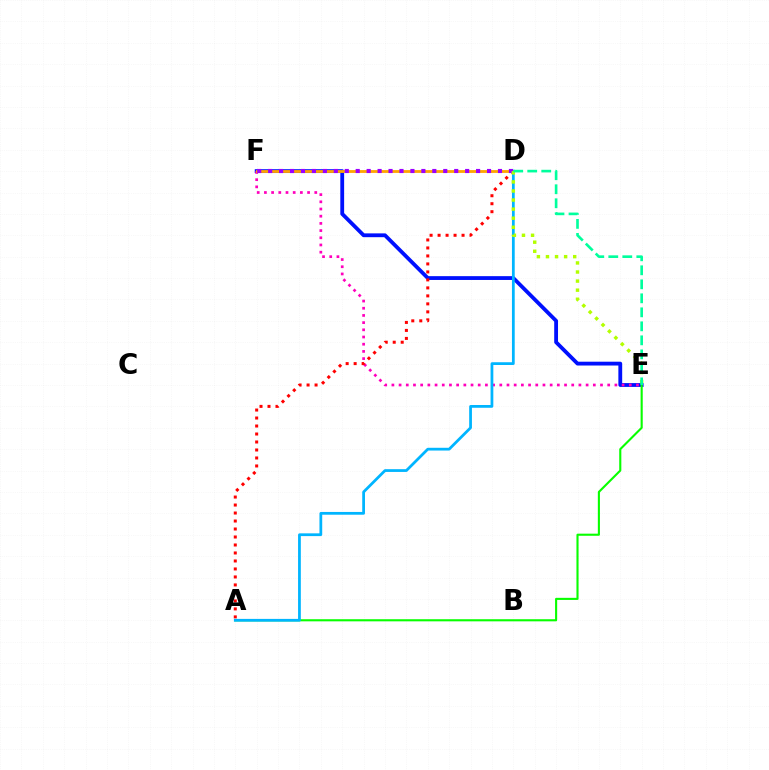{('E', 'F'): [{'color': '#0010ff', 'line_style': 'solid', 'thickness': 2.75}, {'color': '#ff00bd', 'line_style': 'dotted', 'thickness': 1.95}], ('A', 'D'): [{'color': '#ff0000', 'line_style': 'dotted', 'thickness': 2.17}, {'color': '#00b5ff', 'line_style': 'solid', 'thickness': 1.99}], ('A', 'E'): [{'color': '#08ff00', 'line_style': 'solid', 'thickness': 1.52}], ('D', 'F'): [{'color': '#ffa500', 'line_style': 'solid', 'thickness': 2.03}, {'color': '#9b00ff', 'line_style': 'dotted', 'thickness': 2.97}], ('D', 'E'): [{'color': '#b3ff00', 'line_style': 'dotted', 'thickness': 2.47}, {'color': '#00ff9d', 'line_style': 'dashed', 'thickness': 1.9}]}